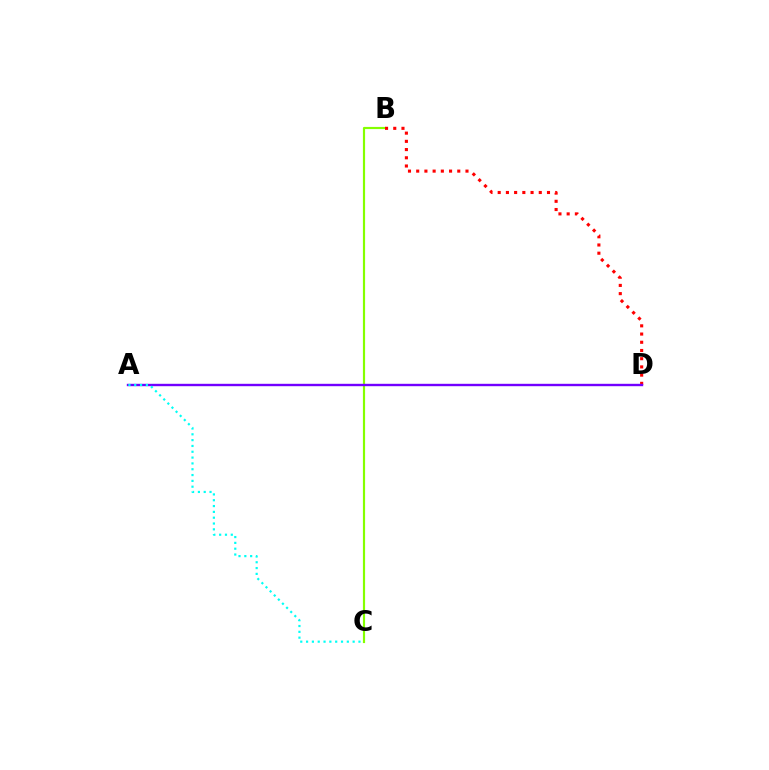{('B', 'C'): [{'color': '#84ff00', 'line_style': 'solid', 'thickness': 1.57}], ('B', 'D'): [{'color': '#ff0000', 'line_style': 'dotted', 'thickness': 2.23}], ('A', 'D'): [{'color': '#7200ff', 'line_style': 'solid', 'thickness': 1.72}], ('A', 'C'): [{'color': '#00fff6', 'line_style': 'dotted', 'thickness': 1.58}]}